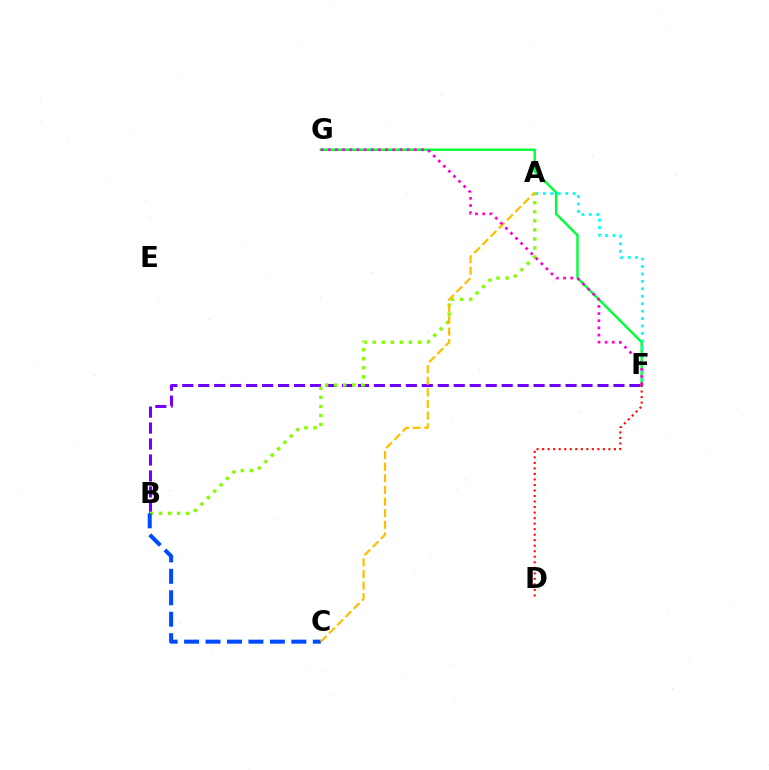{('F', 'G'): [{'color': '#00ff39', 'line_style': 'solid', 'thickness': 1.75}, {'color': '#ff00cf', 'line_style': 'dotted', 'thickness': 1.95}], ('B', 'F'): [{'color': '#7200ff', 'line_style': 'dashed', 'thickness': 2.17}], ('A', 'F'): [{'color': '#00fff6', 'line_style': 'dotted', 'thickness': 2.02}], ('D', 'F'): [{'color': '#ff0000', 'line_style': 'dotted', 'thickness': 1.5}], ('A', 'B'): [{'color': '#84ff00', 'line_style': 'dotted', 'thickness': 2.46}], ('B', 'C'): [{'color': '#004bff', 'line_style': 'dashed', 'thickness': 2.91}], ('A', 'C'): [{'color': '#ffbd00', 'line_style': 'dashed', 'thickness': 1.58}]}